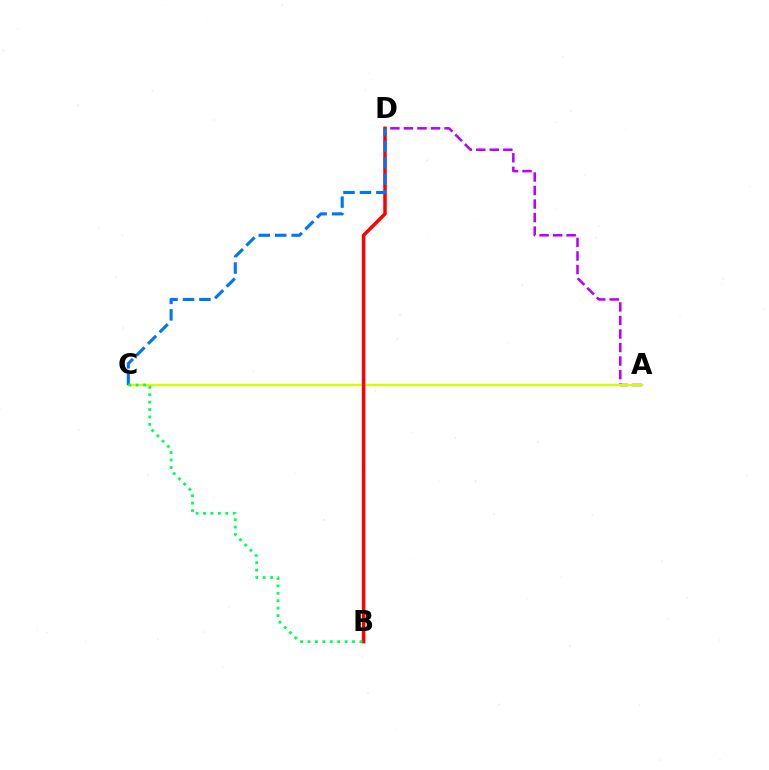{('A', 'D'): [{'color': '#b900ff', 'line_style': 'dashed', 'thickness': 1.84}], ('A', 'C'): [{'color': '#d1ff00', 'line_style': 'solid', 'thickness': 1.72}], ('B', 'D'): [{'color': '#ff0000', 'line_style': 'solid', 'thickness': 2.53}], ('C', 'D'): [{'color': '#0074ff', 'line_style': 'dashed', 'thickness': 2.23}], ('B', 'C'): [{'color': '#00ff5c', 'line_style': 'dotted', 'thickness': 2.02}]}